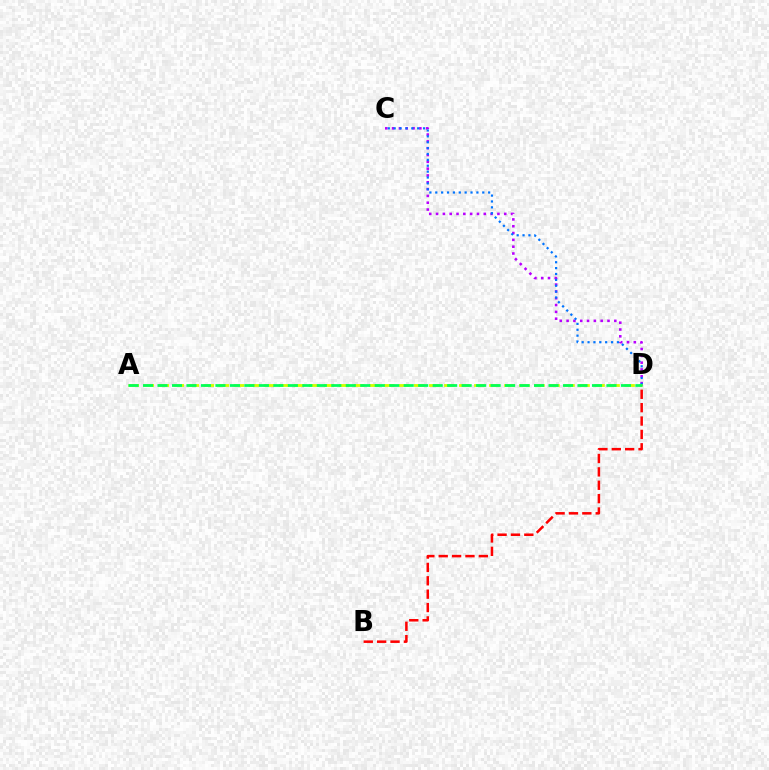{('C', 'D'): [{'color': '#b900ff', 'line_style': 'dotted', 'thickness': 1.85}, {'color': '#0074ff', 'line_style': 'dotted', 'thickness': 1.6}], ('B', 'D'): [{'color': '#ff0000', 'line_style': 'dashed', 'thickness': 1.82}], ('A', 'D'): [{'color': '#d1ff00', 'line_style': 'dashed', 'thickness': 2.04}, {'color': '#00ff5c', 'line_style': 'dashed', 'thickness': 1.97}]}